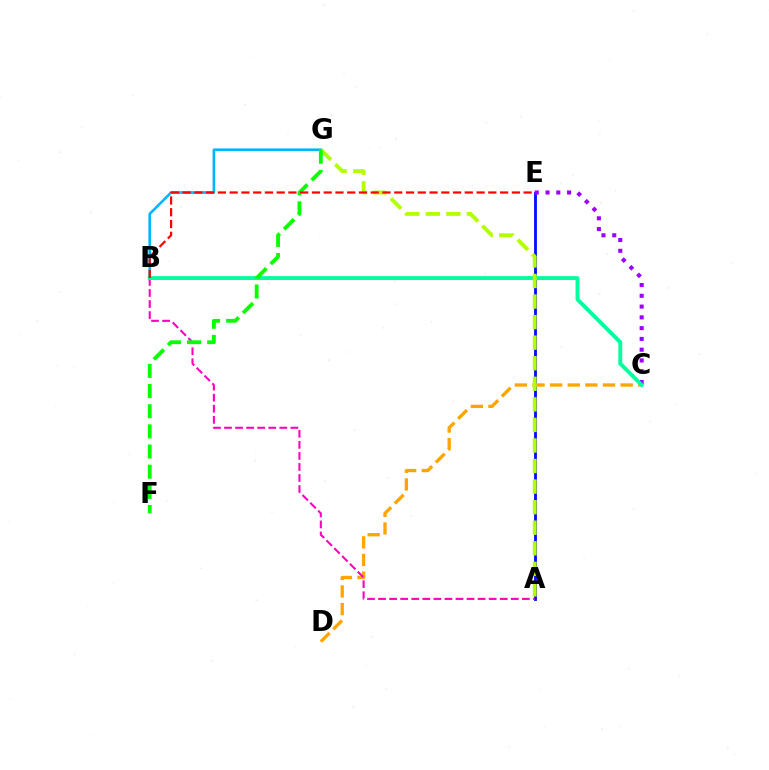{('A', 'E'): [{'color': '#0010ff', 'line_style': 'solid', 'thickness': 2.04}], ('C', 'E'): [{'color': '#9b00ff', 'line_style': 'dotted', 'thickness': 2.93}], ('C', 'D'): [{'color': '#ffa500', 'line_style': 'dashed', 'thickness': 2.4}], ('B', 'G'): [{'color': '#00b5ff', 'line_style': 'solid', 'thickness': 1.9}], ('A', 'B'): [{'color': '#ff00bd', 'line_style': 'dashed', 'thickness': 1.5}], ('B', 'C'): [{'color': '#00ff9d', 'line_style': 'solid', 'thickness': 2.79}], ('A', 'G'): [{'color': '#b3ff00', 'line_style': 'dashed', 'thickness': 2.79}], ('F', 'G'): [{'color': '#08ff00', 'line_style': 'dashed', 'thickness': 2.74}], ('B', 'E'): [{'color': '#ff0000', 'line_style': 'dashed', 'thickness': 1.6}]}